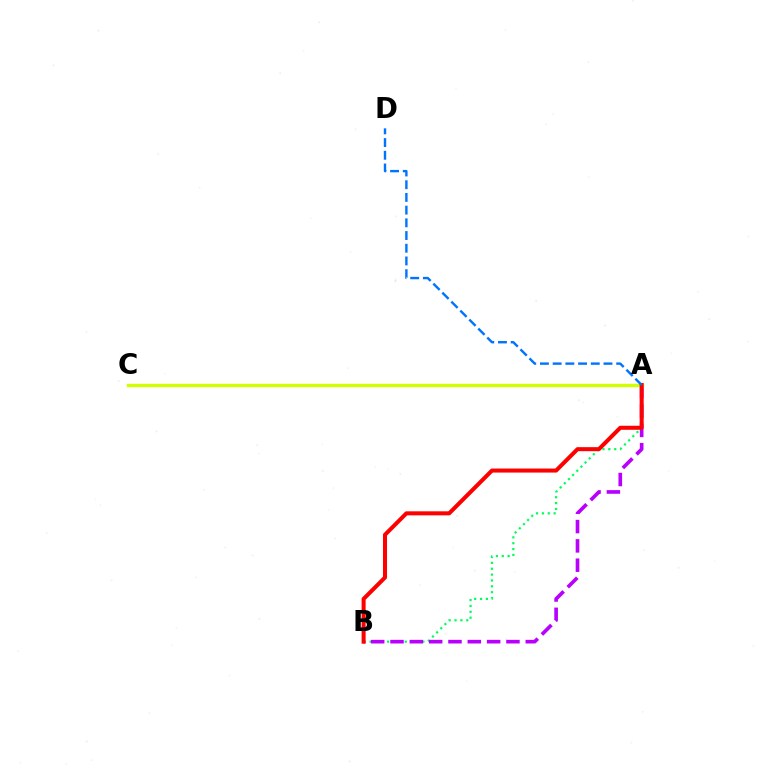{('A', 'B'): [{'color': '#00ff5c', 'line_style': 'dotted', 'thickness': 1.59}, {'color': '#b900ff', 'line_style': 'dashed', 'thickness': 2.63}, {'color': '#ff0000', 'line_style': 'solid', 'thickness': 2.9}], ('A', 'C'): [{'color': '#d1ff00', 'line_style': 'solid', 'thickness': 2.42}], ('A', 'D'): [{'color': '#0074ff', 'line_style': 'dashed', 'thickness': 1.73}]}